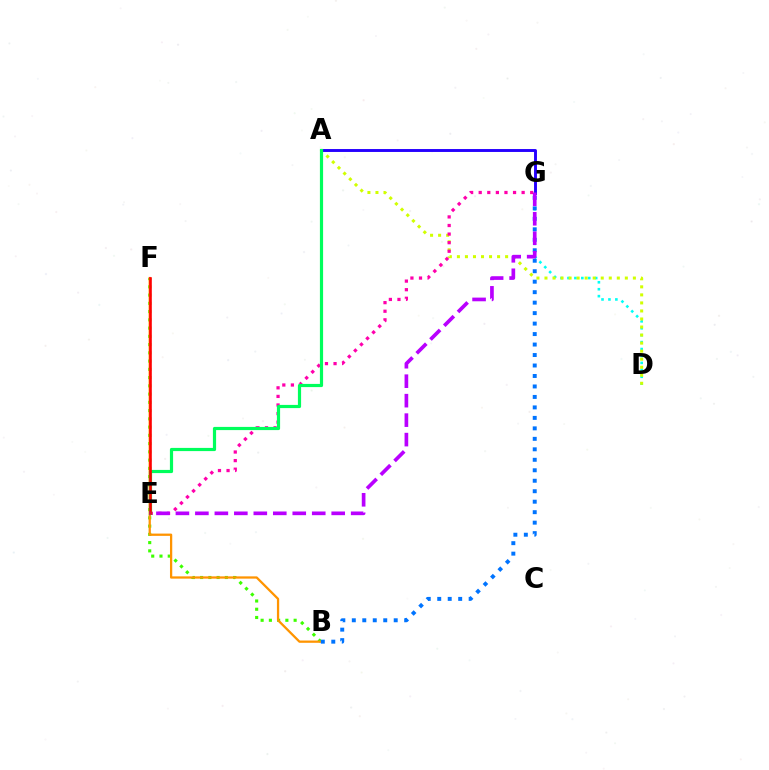{('D', 'G'): [{'color': '#00fff6', 'line_style': 'dotted', 'thickness': 1.88}], ('A', 'D'): [{'color': '#d1ff00', 'line_style': 'dotted', 'thickness': 2.18}], ('B', 'F'): [{'color': '#3dff00', 'line_style': 'dotted', 'thickness': 2.24}, {'color': '#ff9400', 'line_style': 'solid', 'thickness': 1.63}], ('E', 'G'): [{'color': '#ff00ac', 'line_style': 'dotted', 'thickness': 2.33}, {'color': '#b900ff', 'line_style': 'dashed', 'thickness': 2.65}], ('A', 'G'): [{'color': '#2500ff', 'line_style': 'solid', 'thickness': 2.1}], ('A', 'E'): [{'color': '#00ff5c', 'line_style': 'solid', 'thickness': 2.3}], ('E', 'F'): [{'color': '#ff0000', 'line_style': 'solid', 'thickness': 1.88}], ('B', 'G'): [{'color': '#0074ff', 'line_style': 'dotted', 'thickness': 2.85}]}